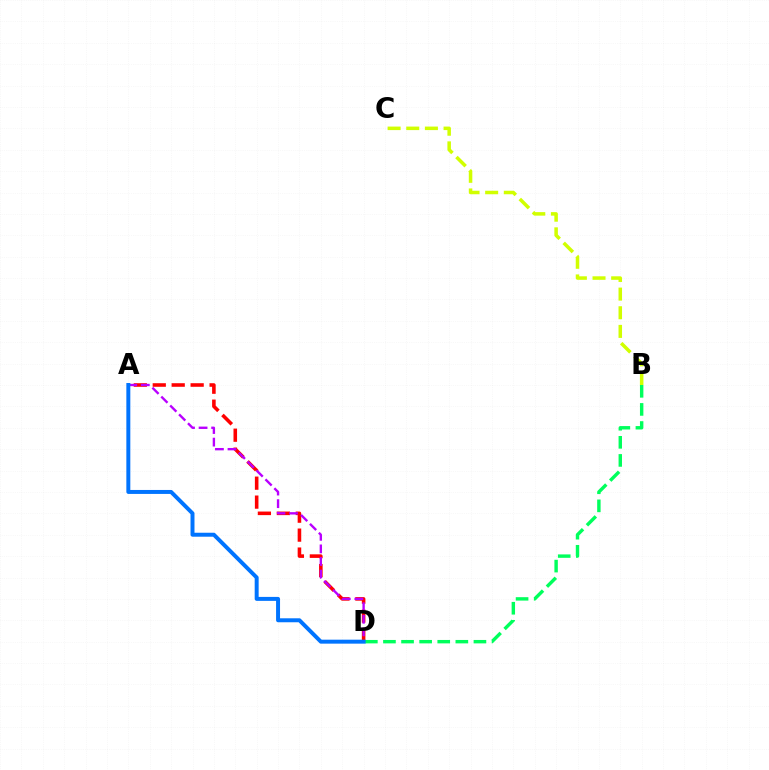{('A', 'D'): [{'color': '#ff0000', 'line_style': 'dashed', 'thickness': 2.57}, {'color': '#b900ff', 'line_style': 'dashed', 'thickness': 1.71}, {'color': '#0074ff', 'line_style': 'solid', 'thickness': 2.86}], ('B', 'C'): [{'color': '#d1ff00', 'line_style': 'dashed', 'thickness': 2.53}], ('B', 'D'): [{'color': '#00ff5c', 'line_style': 'dashed', 'thickness': 2.46}]}